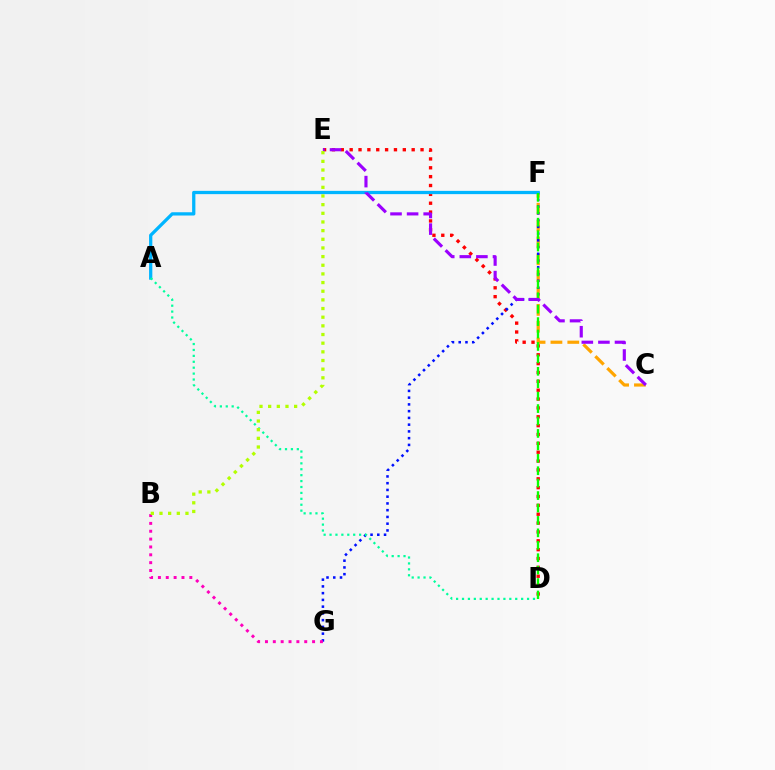{('D', 'E'): [{'color': '#ff0000', 'line_style': 'dotted', 'thickness': 2.41}], ('C', 'F'): [{'color': '#ffa500', 'line_style': 'dashed', 'thickness': 2.29}], ('F', 'G'): [{'color': '#0010ff', 'line_style': 'dotted', 'thickness': 1.83}], ('A', 'F'): [{'color': '#00b5ff', 'line_style': 'solid', 'thickness': 2.35}], ('D', 'F'): [{'color': '#08ff00', 'line_style': 'dashed', 'thickness': 1.69}], ('B', 'G'): [{'color': '#ff00bd', 'line_style': 'dotted', 'thickness': 2.13}], ('C', 'E'): [{'color': '#9b00ff', 'line_style': 'dashed', 'thickness': 2.25}], ('A', 'D'): [{'color': '#00ff9d', 'line_style': 'dotted', 'thickness': 1.61}], ('B', 'E'): [{'color': '#b3ff00', 'line_style': 'dotted', 'thickness': 2.35}]}